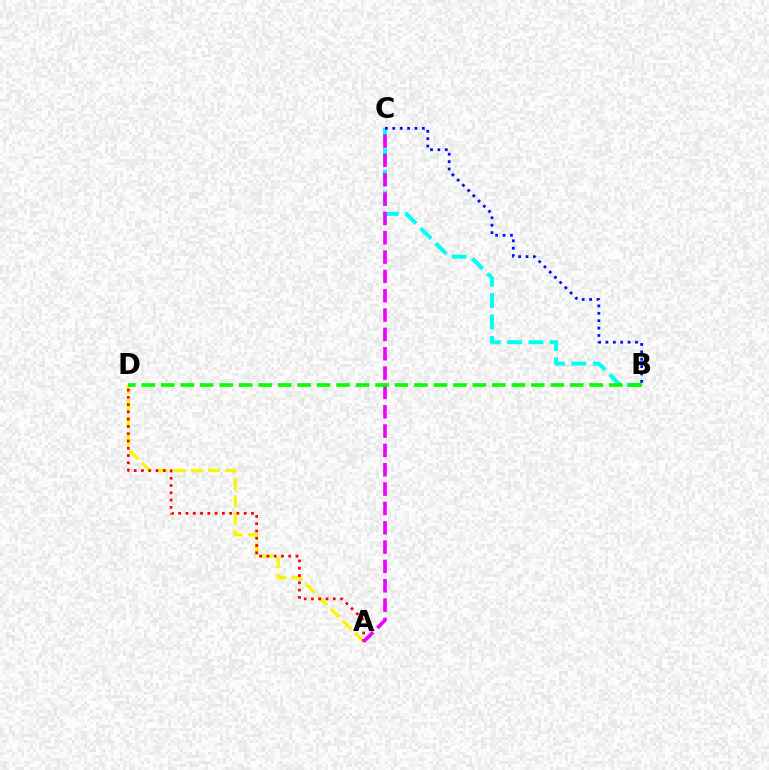{('B', 'C'): [{'color': '#00fff6', 'line_style': 'dashed', 'thickness': 2.91}, {'color': '#0010ff', 'line_style': 'dotted', 'thickness': 2.01}], ('A', 'D'): [{'color': '#fcf500', 'line_style': 'dashed', 'thickness': 2.35}, {'color': '#ff0000', 'line_style': 'dotted', 'thickness': 1.98}], ('A', 'C'): [{'color': '#ee00ff', 'line_style': 'dashed', 'thickness': 2.63}], ('B', 'D'): [{'color': '#08ff00', 'line_style': 'dashed', 'thickness': 2.65}]}